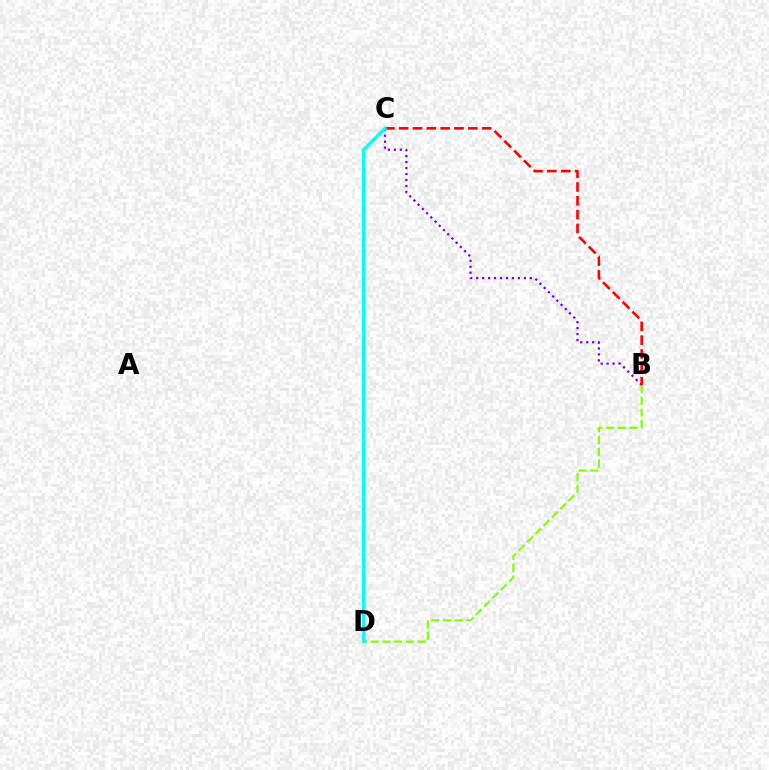{('B', 'D'): [{'color': '#84ff00', 'line_style': 'dashed', 'thickness': 1.59}], ('B', 'C'): [{'color': '#7200ff', 'line_style': 'dotted', 'thickness': 1.62}, {'color': '#ff0000', 'line_style': 'dashed', 'thickness': 1.88}], ('C', 'D'): [{'color': '#00fff6', 'line_style': 'solid', 'thickness': 2.27}]}